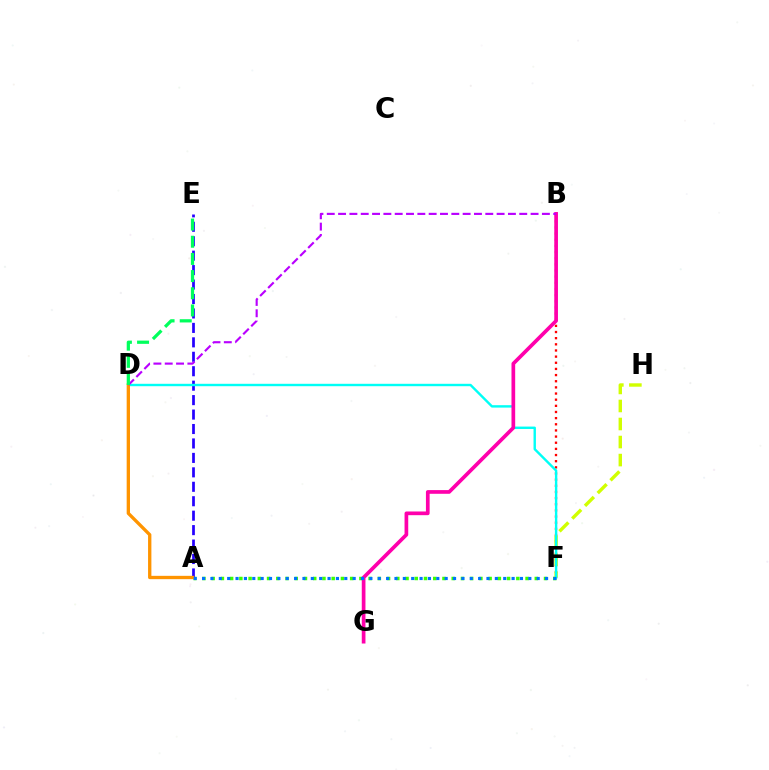{('A', 'F'): [{'color': '#3dff00', 'line_style': 'dotted', 'thickness': 2.51}, {'color': '#0074ff', 'line_style': 'dotted', 'thickness': 2.27}], ('B', 'F'): [{'color': '#ff0000', 'line_style': 'dotted', 'thickness': 1.67}], ('A', 'E'): [{'color': '#2500ff', 'line_style': 'dashed', 'thickness': 1.96}], ('F', 'H'): [{'color': '#d1ff00', 'line_style': 'dashed', 'thickness': 2.45}], ('D', 'F'): [{'color': '#00fff6', 'line_style': 'solid', 'thickness': 1.73}], ('B', 'G'): [{'color': '#ff00ac', 'line_style': 'solid', 'thickness': 2.66}], ('A', 'D'): [{'color': '#ff9400', 'line_style': 'solid', 'thickness': 2.39}], ('B', 'D'): [{'color': '#b900ff', 'line_style': 'dashed', 'thickness': 1.54}], ('D', 'E'): [{'color': '#00ff5c', 'line_style': 'dashed', 'thickness': 2.33}]}